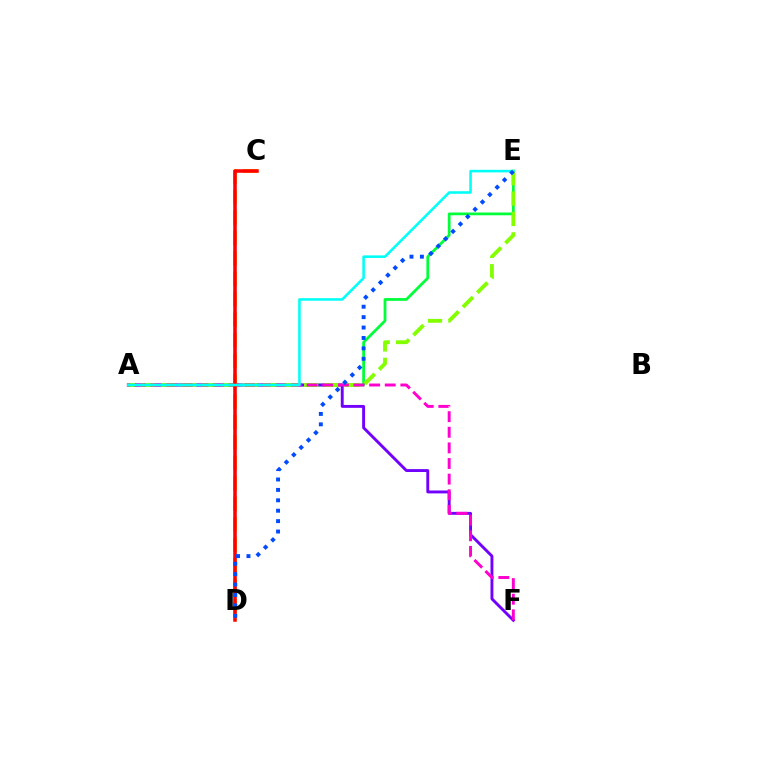{('A', 'E'): [{'color': '#00ff39', 'line_style': 'solid', 'thickness': 1.99}, {'color': '#84ff00', 'line_style': 'dashed', 'thickness': 2.77}, {'color': '#00fff6', 'line_style': 'solid', 'thickness': 1.85}], ('A', 'F'): [{'color': '#7200ff', 'line_style': 'solid', 'thickness': 2.09}, {'color': '#ff00cf', 'line_style': 'dashed', 'thickness': 2.12}], ('C', 'D'): [{'color': '#ffbd00', 'line_style': 'dashed', 'thickness': 2.78}, {'color': '#ff0000', 'line_style': 'solid', 'thickness': 2.53}], ('D', 'E'): [{'color': '#004bff', 'line_style': 'dotted', 'thickness': 2.83}]}